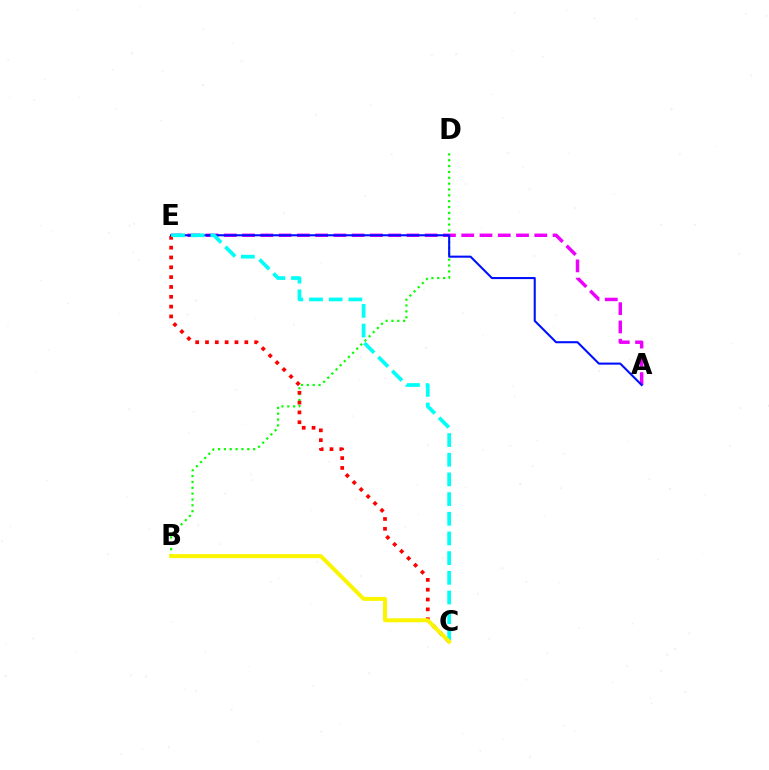{('B', 'D'): [{'color': '#08ff00', 'line_style': 'dotted', 'thickness': 1.59}], ('A', 'E'): [{'color': '#ee00ff', 'line_style': 'dashed', 'thickness': 2.48}, {'color': '#0010ff', 'line_style': 'solid', 'thickness': 1.5}], ('C', 'E'): [{'color': '#ff0000', 'line_style': 'dotted', 'thickness': 2.67}, {'color': '#00fff6', 'line_style': 'dashed', 'thickness': 2.67}], ('B', 'C'): [{'color': '#fcf500', 'line_style': 'solid', 'thickness': 2.86}]}